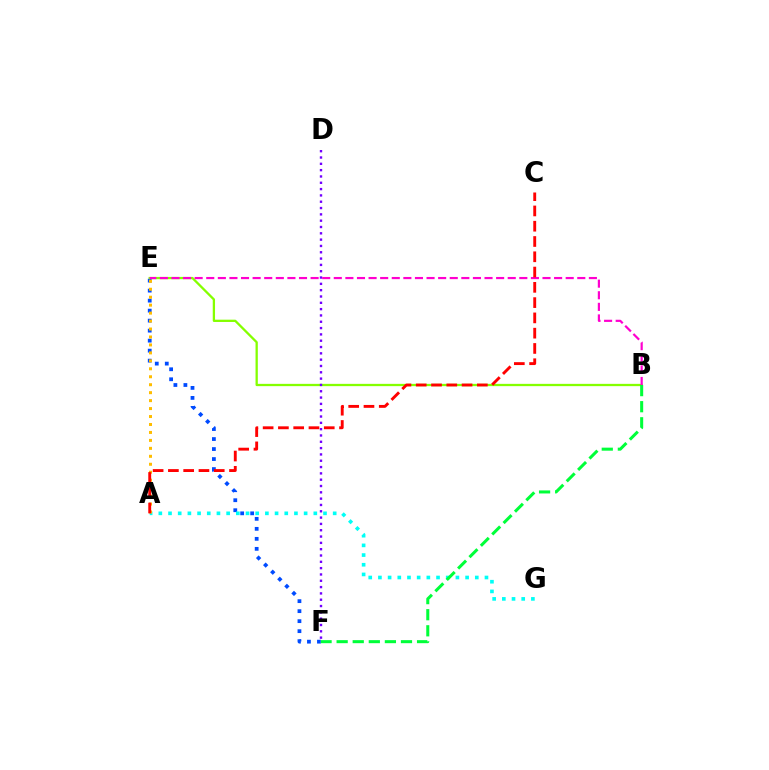{('E', 'F'): [{'color': '#004bff', 'line_style': 'dotted', 'thickness': 2.72}], ('A', 'G'): [{'color': '#00fff6', 'line_style': 'dotted', 'thickness': 2.63}], ('B', 'E'): [{'color': '#84ff00', 'line_style': 'solid', 'thickness': 1.65}, {'color': '#ff00cf', 'line_style': 'dashed', 'thickness': 1.58}], ('D', 'F'): [{'color': '#7200ff', 'line_style': 'dotted', 'thickness': 1.72}], ('A', 'E'): [{'color': '#ffbd00', 'line_style': 'dotted', 'thickness': 2.16}], ('B', 'F'): [{'color': '#00ff39', 'line_style': 'dashed', 'thickness': 2.18}], ('A', 'C'): [{'color': '#ff0000', 'line_style': 'dashed', 'thickness': 2.08}]}